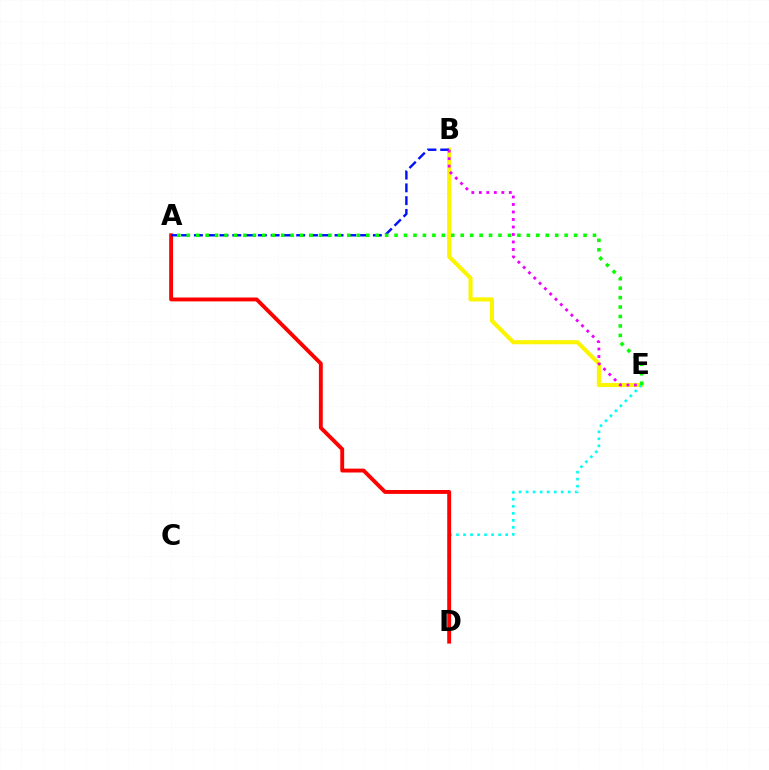{('B', 'E'): [{'color': '#fcf500', 'line_style': 'solid', 'thickness': 2.96}, {'color': '#ee00ff', 'line_style': 'dotted', 'thickness': 2.04}], ('D', 'E'): [{'color': '#00fff6', 'line_style': 'dotted', 'thickness': 1.91}], ('A', 'D'): [{'color': '#ff0000', 'line_style': 'solid', 'thickness': 2.8}], ('A', 'B'): [{'color': '#0010ff', 'line_style': 'dashed', 'thickness': 1.74}], ('A', 'E'): [{'color': '#08ff00', 'line_style': 'dotted', 'thickness': 2.57}]}